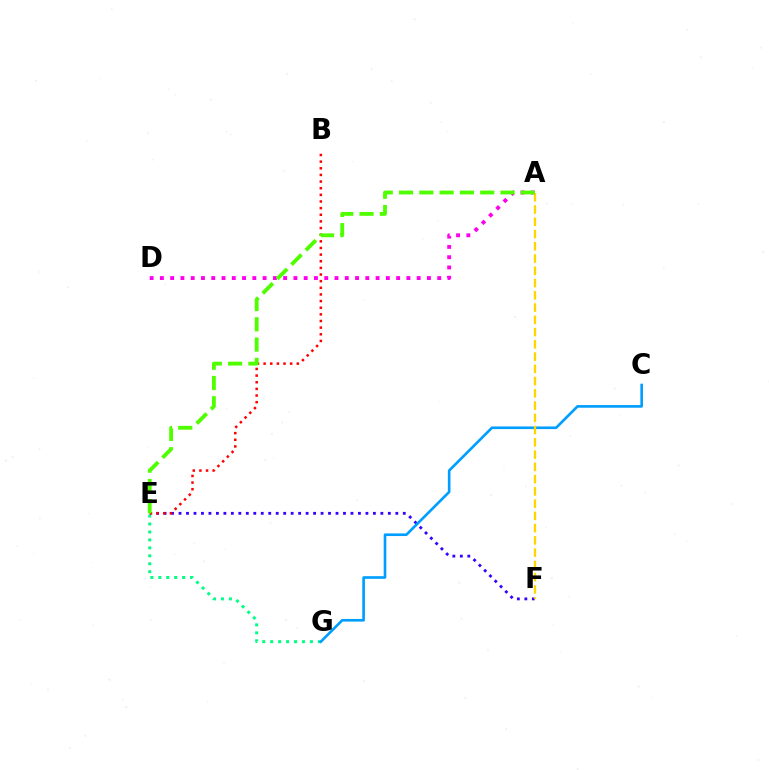{('E', 'F'): [{'color': '#3700ff', 'line_style': 'dotted', 'thickness': 2.03}], ('E', 'G'): [{'color': '#00ff86', 'line_style': 'dotted', 'thickness': 2.16}], ('B', 'E'): [{'color': '#ff0000', 'line_style': 'dotted', 'thickness': 1.8}], ('A', 'D'): [{'color': '#ff00ed', 'line_style': 'dotted', 'thickness': 2.79}], ('C', 'G'): [{'color': '#009eff', 'line_style': 'solid', 'thickness': 1.9}], ('A', 'F'): [{'color': '#ffd500', 'line_style': 'dashed', 'thickness': 1.66}], ('A', 'E'): [{'color': '#4fff00', 'line_style': 'dashed', 'thickness': 2.76}]}